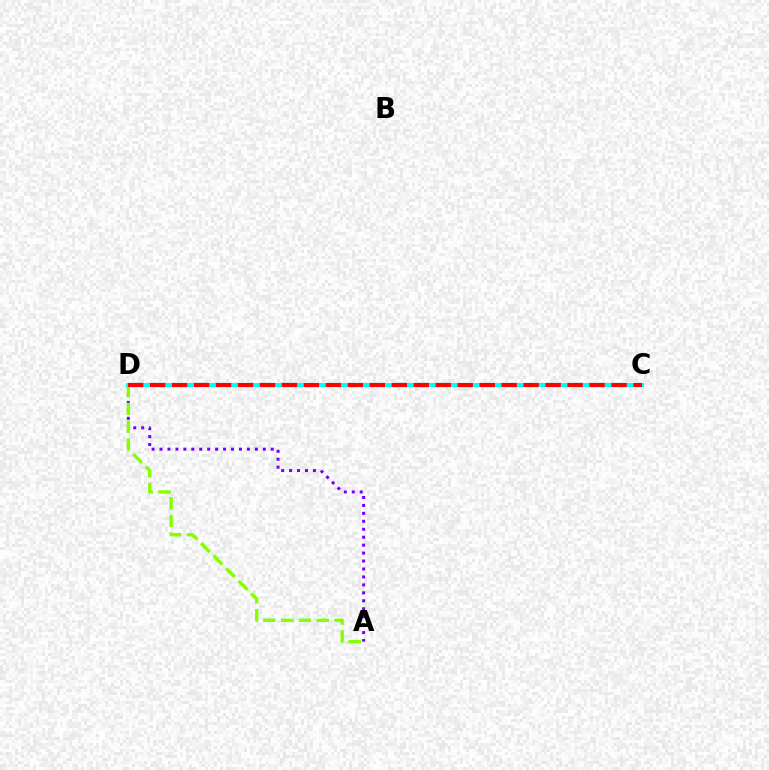{('A', 'D'): [{'color': '#7200ff', 'line_style': 'dotted', 'thickness': 2.16}, {'color': '#84ff00', 'line_style': 'dashed', 'thickness': 2.42}], ('C', 'D'): [{'color': '#00fff6', 'line_style': 'solid', 'thickness': 2.96}, {'color': '#ff0000', 'line_style': 'dashed', 'thickness': 2.98}]}